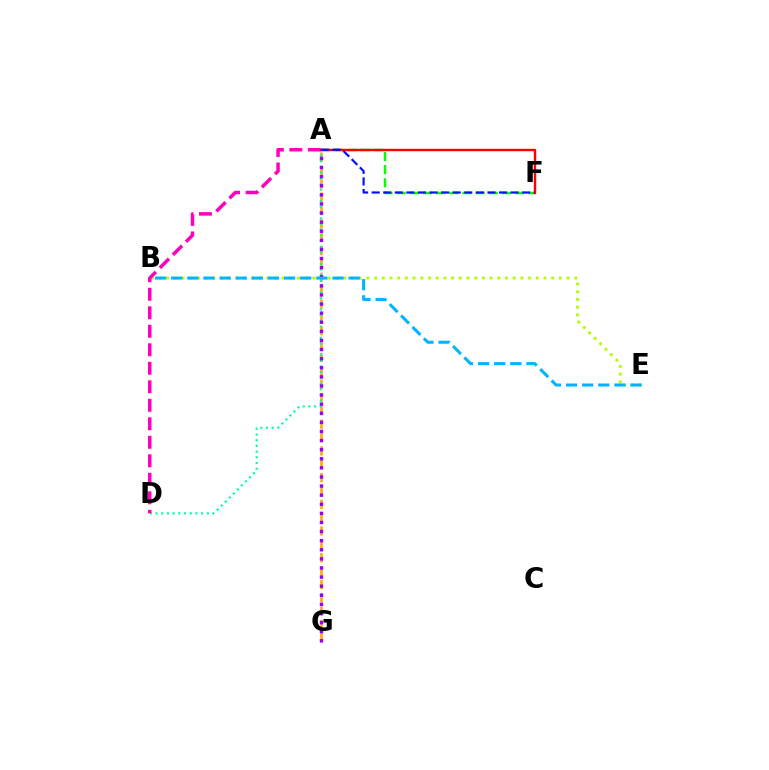{('B', 'E'): [{'color': '#b3ff00', 'line_style': 'dotted', 'thickness': 2.09}, {'color': '#00b5ff', 'line_style': 'dashed', 'thickness': 2.19}], ('A', 'G'): [{'color': '#ffa500', 'line_style': 'dashed', 'thickness': 1.81}, {'color': '#9b00ff', 'line_style': 'dotted', 'thickness': 2.47}], ('A', 'D'): [{'color': '#00ff9d', 'line_style': 'dotted', 'thickness': 1.55}, {'color': '#ff00bd', 'line_style': 'dashed', 'thickness': 2.51}], ('A', 'F'): [{'color': '#08ff00', 'line_style': 'dashed', 'thickness': 1.79}, {'color': '#ff0000', 'line_style': 'solid', 'thickness': 1.72}, {'color': '#0010ff', 'line_style': 'dashed', 'thickness': 1.57}]}